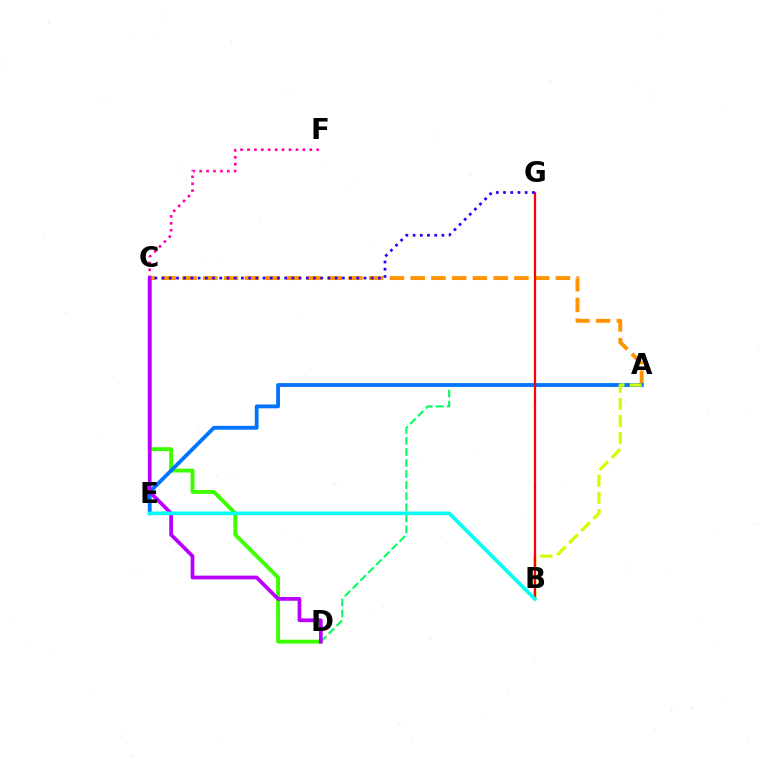{('C', 'F'): [{'color': '#ff00ac', 'line_style': 'dotted', 'thickness': 1.88}], ('A', 'C'): [{'color': '#ff9400', 'line_style': 'dashed', 'thickness': 2.82}], ('A', 'D'): [{'color': '#00ff5c', 'line_style': 'dashed', 'thickness': 1.5}], ('C', 'D'): [{'color': '#3dff00', 'line_style': 'solid', 'thickness': 2.8}, {'color': '#b900ff', 'line_style': 'solid', 'thickness': 2.69}], ('A', 'E'): [{'color': '#0074ff', 'line_style': 'solid', 'thickness': 2.75}], ('A', 'B'): [{'color': '#d1ff00', 'line_style': 'dashed', 'thickness': 2.33}], ('B', 'G'): [{'color': '#ff0000', 'line_style': 'solid', 'thickness': 1.62}], ('B', 'E'): [{'color': '#00fff6', 'line_style': 'solid', 'thickness': 2.6}], ('C', 'G'): [{'color': '#2500ff', 'line_style': 'dotted', 'thickness': 1.96}]}